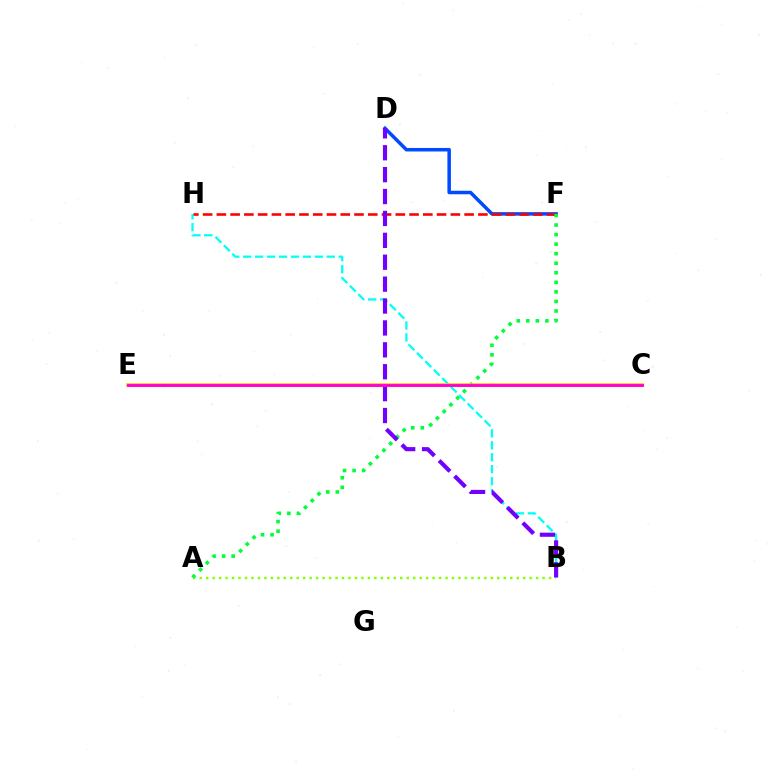{('D', 'F'): [{'color': '#004bff', 'line_style': 'solid', 'thickness': 2.53}], ('B', 'H'): [{'color': '#00fff6', 'line_style': 'dashed', 'thickness': 1.62}], ('F', 'H'): [{'color': '#ff0000', 'line_style': 'dashed', 'thickness': 1.87}], ('A', 'B'): [{'color': '#84ff00', 'line_style': 'dotted', 'thickness': 1.76}], ('A', 'F'): [{'color': '#00ff39', 'line_style': 'dotted', 'thickness': 2.59}], ('B', 'D'): [{'color': '#7200ff', 'line_style': 'dashed', 'thickness': 2.97}], ('C', 'E'): [{'color': '#ffbd00', 'line_style': 'solid', 'thickness': 2.58}, {'color': '#ff00cf', 'line_style': 'solid', 'thickness': 2.05}]}